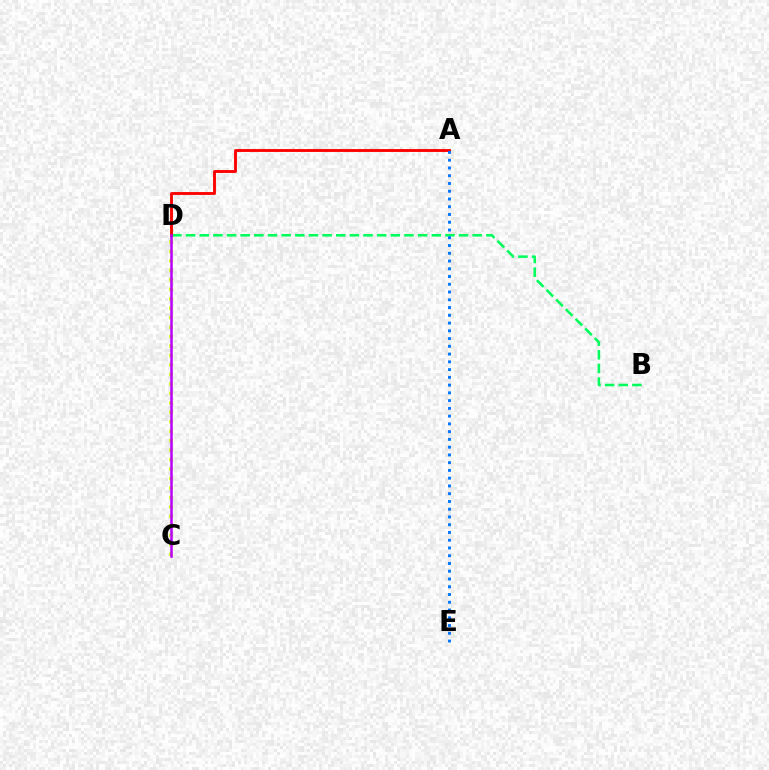{('B', 'D'): [{'color': '#00ff5c', 'line_style': 'dashed', 'thickness': 1.85}], ('C', 'D'): [{'color': '#d1ff00', 'line_style': 'dotted', 'thickness': 2.57}, {'color': '#b900ff', 'line_style': 'solid', 'thickness': 1.82}], ('A', 'D'): [{'color': '#ff0000', 'line_style': 'solid', 'thickness': 2.07}], ('A', 'E'): [{'color': '#0074ff', 'line_style': 'dotted', 'thickness': 2.11}]}